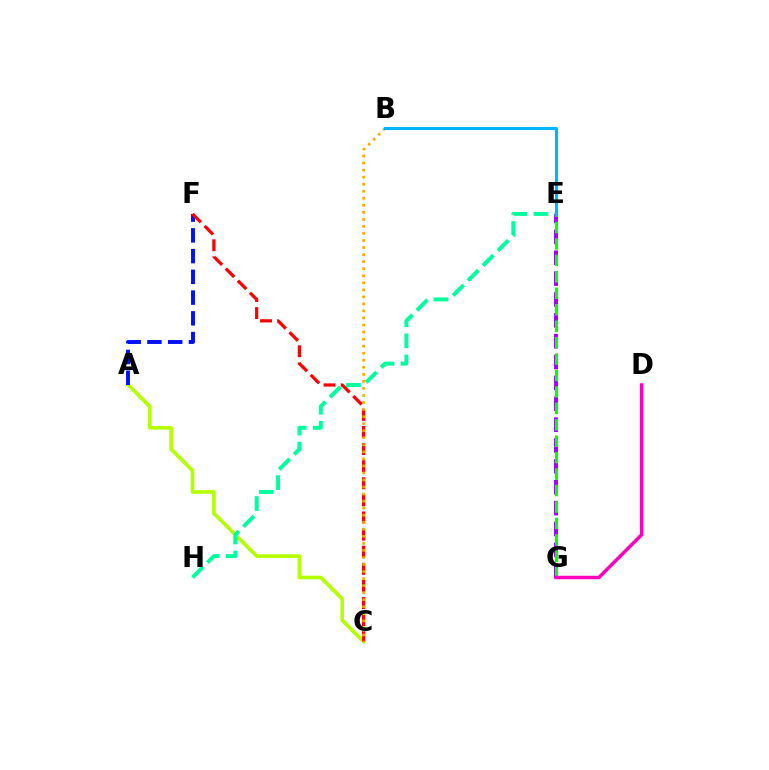{('A', 'C'): [{'color': '#b3ff00', 'line_style': 'solid', 'thickness': 2.62}], ('E', 'G'): [{'color': '#9b00ff', 'line_style': 'dashed', 'thickness': 2.83}, {'color': '#08ff00', 'line_style': 'dashed', 'thickness': 2.23}], ('A', 'F'): [{'color': '#0010ff', 'line_style': 'dashed', 'thickness': 2.82}], ('C', 'F'): [{'color': '#ff0000', 'line_style': 'dashed', 'thickness': 2.32}], ('B', 'C'): [{'color': '#ffa500', 'line_style': 'dotted', 'thickness': 1.91}], ('E', 'H'): [{'color': '#00ff9d', 'line_style': 'dashed', 'thickness': 2.87}], ('D', 'G'): [{'color': '#ff00bd', 'line_style': 'solid', 'thickness': 2.5}], ('B', 'E'): [{'color': '#00b5ff', 'line_style': 'solid', 'thickness': 2.26}]}